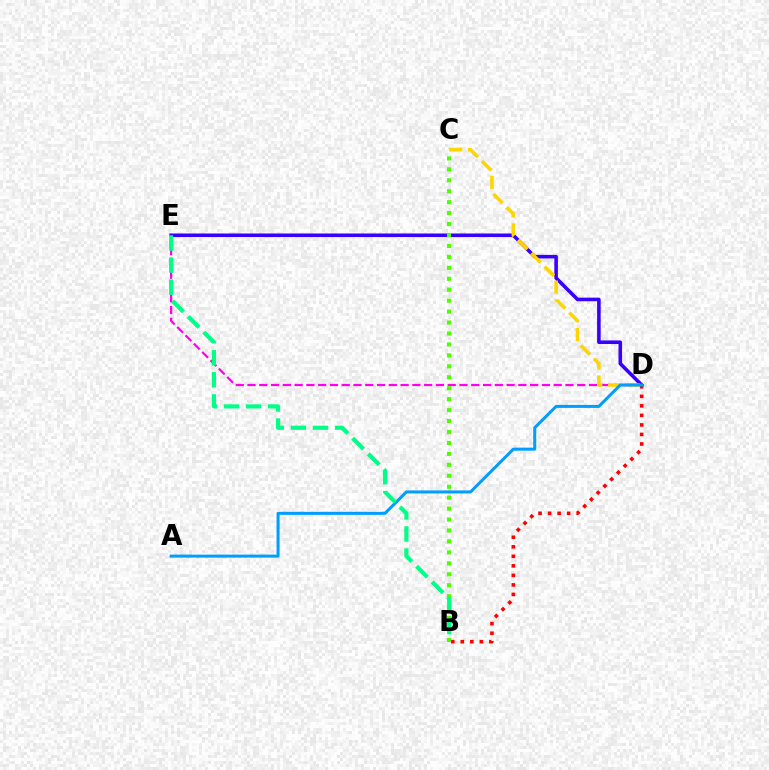{('D', 'E'): [{'color': '#ff00ed', 'line_style': 'dashed', 'thickness': 1.6}, {'color': '#3700ff', 'line_style': 'solid', 'thickness': 2.58}], ('C', 'D'): [{'color': '#ffd500', 'line_style': 'dashed', 'thickness': 2.55}], ('B', 'D'): [{'color': '#ff0000', 'line_style': 'dotted', 'thickness': 2.59}], ('B', 'C'): [{'color': '#4fff00', 'line_style': 'dotted', 'thickness': 2.97}], ('A', 'D'): [{'color': '#009eff', 'line_style': 'solid', 'thickness': 2.18}], ('B', 'E'): [{'color': '#00ff86', 'line_style': 'dashed', 'thickness': 3.0}]}